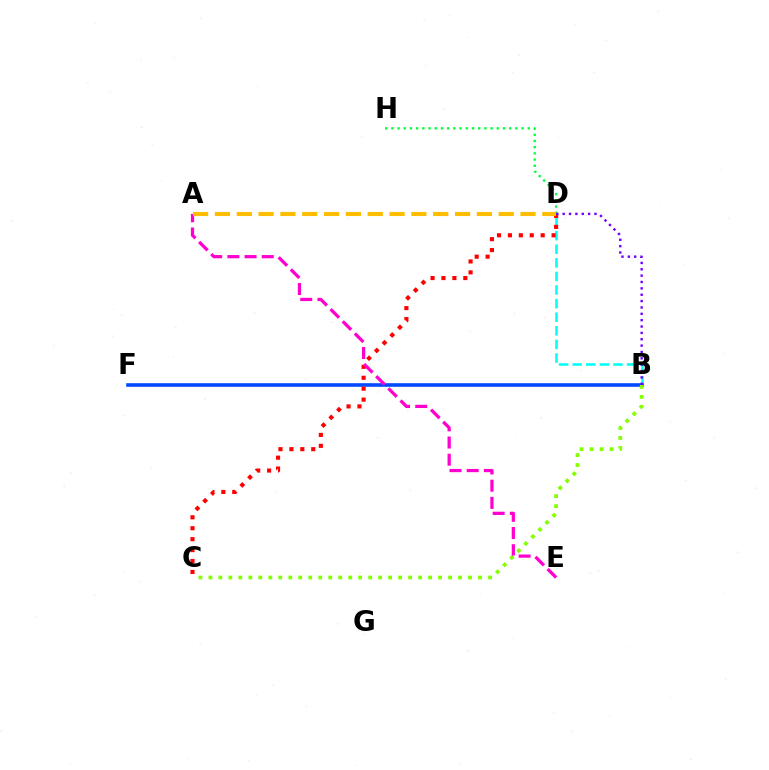{('B', 'D'): [{'color': '#00fff6', 'line_style': 'dashed', 'thickness': 1.85}, {'color': '#7200ff', 'line_style': 'dotted', 'thickness': 1.73}], ('B', 'F'): [{'color': '#004bff', 'line_style': 'solid', 'thickness': 2.6}], ('C', 'D'): [{'color': '#ff0000', 'line_style': 'dotted', 'thickness': 2.97}], ('D', 'H'): [{'color': '#00ff39', 'line_style': 'dotted', 'thickness': 1.68}], ('A', 'E'): [{'color': '#ff00cf', 'line_style': 'dashed', 'thickness': 2.33}], ('A', 'D'): [{'color': '#ffbd00', 'line_style': 'dashed', 'thickness': 2.97}], ('B', 'C'): [{'color': '#84ff00', 'line_style': 'dotted', 'thickness': 2.71}]}